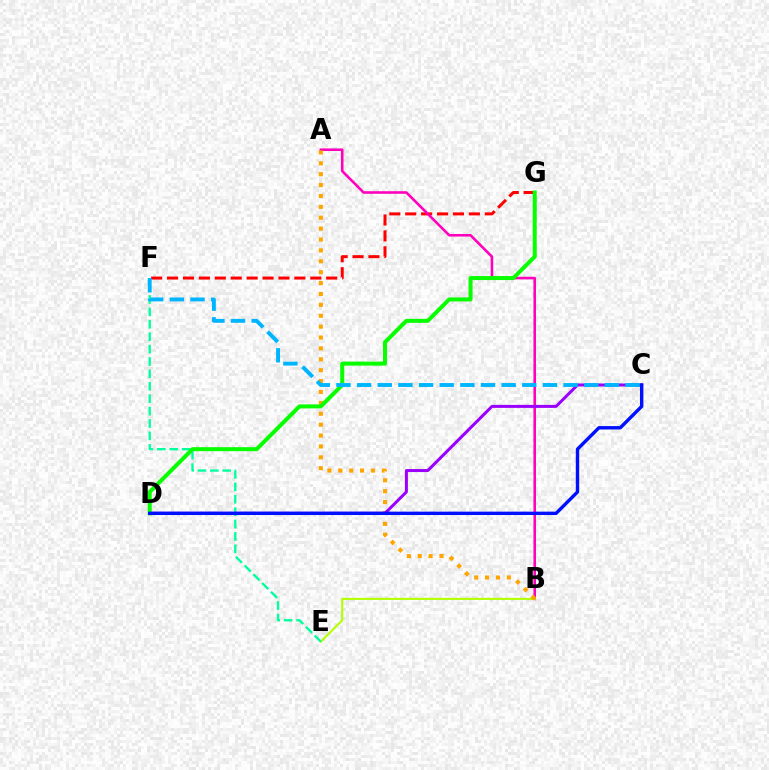{('F', 'G'): [{'color': '#ff0000', 'line_style': 'dashed', 'thickness': 2.16}], ('A', 'B'): [{'color': '#ff00bd', 'line_style': 'solid', 'thickness': 1.86}, {'color': '#ffa500', 'line_style': 'dotted', 'thickness': 2.96}], ('B', 'E'): [{'color': '#b3ff00', 'line_style': 'solid', 'thickness': 1.51}], ('E', 'F'): [{'color': '#00ff9d', 'line_style': 'dashed', 'thickness': 1.69}], ('C', 'D'): [{'color': '#9b00ff', 'line_style': 'solid', 'thickness': 2.16}, {'color': '#0010ff', 'line_style': 'solid', 'thickness': 2.44}], ('D', 'G'): [{'color': '#08ff00', 'line_style': 'solid', 'thickness': 2.88}], ('C', 'F'): [{'color': '#00b5ff', 'line_style': 'dashed', 'thickness': 2.8}]}